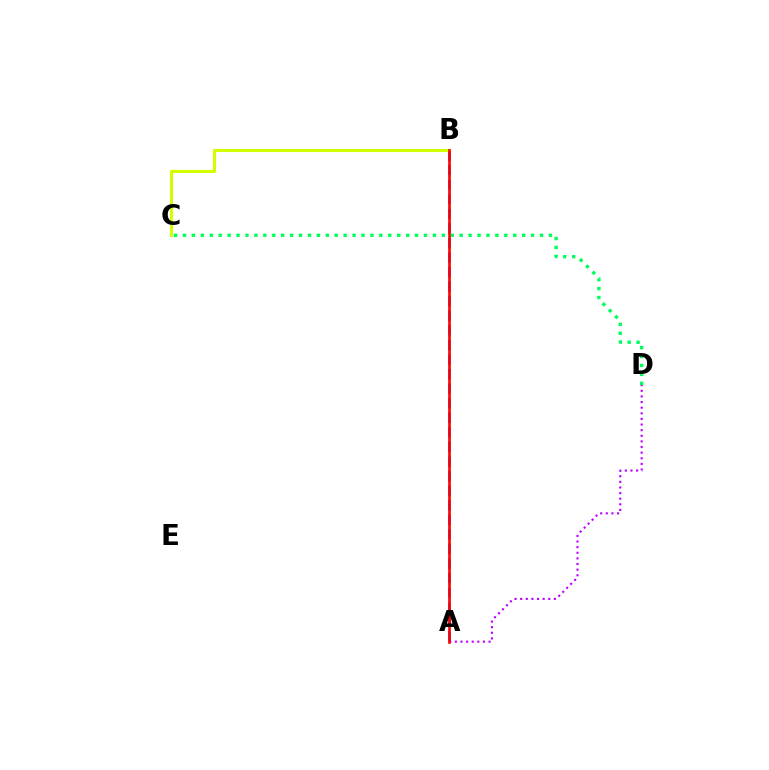{('C', 'D'): [{'color': '#00ff5c', 'line_style': 'dotted', 'thickness': 2.43}], ('A', 'B'): [{'color': '#0074ff', 'line_style': 'dashed', 'thickness': 1.98}, {'color': '#ff0000', 'line_style': 'solid', 'thickness': 1.9}], ('A', 'D'): [{'color': '#b900ff', 'line_style': 'dotted', 'thickness': 1.53}], ('B', 'C'): [{'color': '#d1ff00', 'line_style': 'solid', 'thickness': 2.23}]}